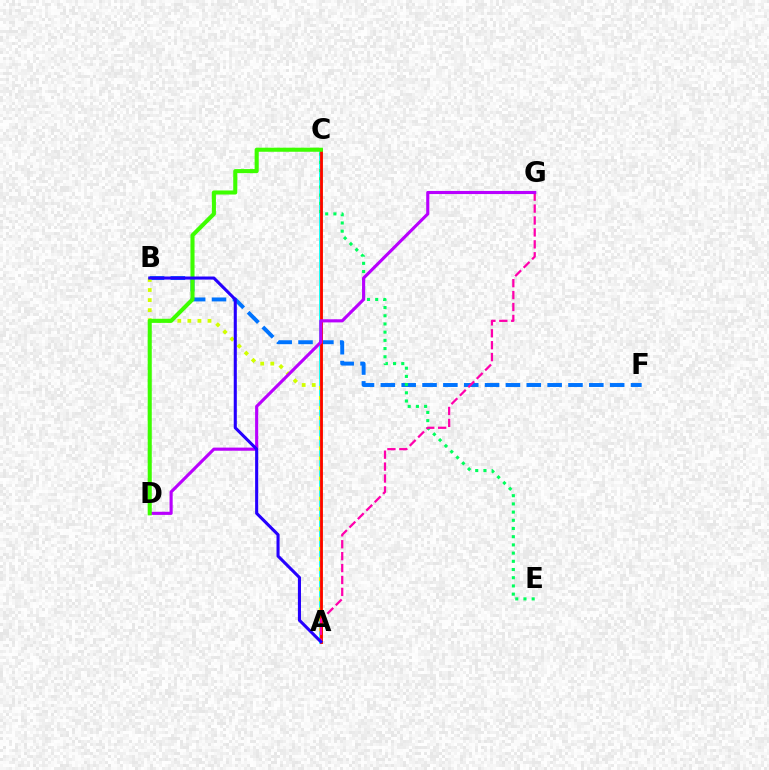{('A', 'C'): [{'color': '#00fff6', 'line_style': 'solid', 'thickness': 2.69}, {'color': '#ff9400', 'line_style': 'solid', 'thickness': 2.1}, {'color': '#ff0000', 'line_style': 'solid', 'thickness': 1.93}], ('B', 'F'): [{'color': '#0074ff', 'line_style': 'dashed', 'thickness': 2.83}], ('A', 'B'): [{'color': '#d1ff00', 'line_style': 'dotted', 'thickness': 2.73}, {'color': '#2500ff', 'line_style': 'solid', 'thickness': 2.22}], ('C', 'E'): [{'color': '#00ff5c', 'line_style': 'dotted', 'thickness': 2.23}], ('A', 'G'): [{'color': '#ff00ac', 'line_style': 'dashed', 'thickness': 1.62}], ('D', 'G'): [{'color': '#b900ff', 'line_style': 'solid', 'thickness': 2.25}], ('C', 'D'): [{'color': '#3dff00', 'line_style': 'solid', 'thickness': 2.94}]}